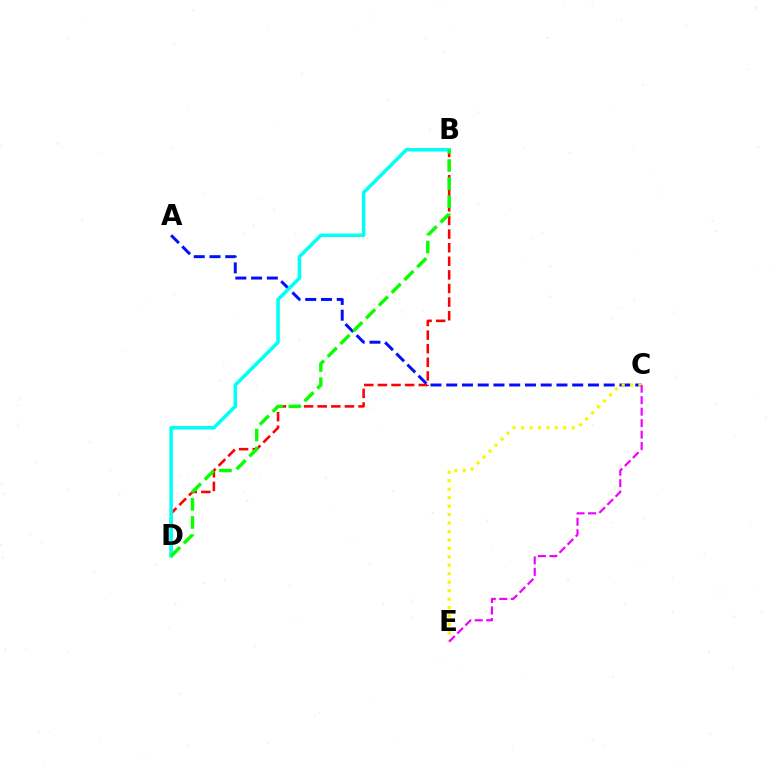{('B', 'D'): [{'color': '#ff0000', 'line_style': 'dashed', 'thickness': 1.85}, {'color': '#00fff6', 'line_style': 'solid', 'thickness': 2.54}, {'color': '#08ff00', 'line_style': 'dashed', 'thickness': 2.46}], ('A', 'C'): [{'color': '#0010ff', 'line_style': 'dashed', 'thickness': 2.14}], ('C', 'E'): [{'color': '#fcf500', 'line_style': 'dotted', 'thickness': 2.3}, {'color': '#ee00ff', 'line_style': 'dashed', 'thickness': 1.56}]}